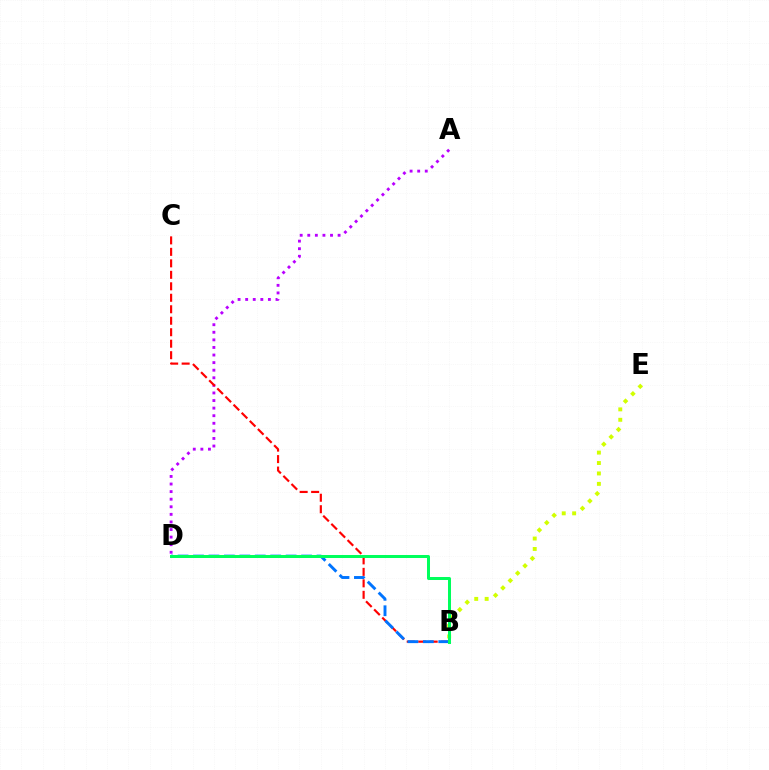{('A', 'D'): [{'color': '#b900ff', 'line_style': 'dotted', 'thickness': 2.06}], ('B', 'C'): [{'color': '#ff0000', 'line_style': 'dashed', 'thickness': 1.56}], ('B', 'E'): [{'color': '#d1ff00', 'line_style': 'dotted', 'thickness': 2.83}], ('B', 'D'): [{'color': '#0074ff', 'line_style': 'dashed', 'thickness': 2.1}, {'color': '#00ff5c', 'line_style': 'solid', 'thickness': 2.16}]}